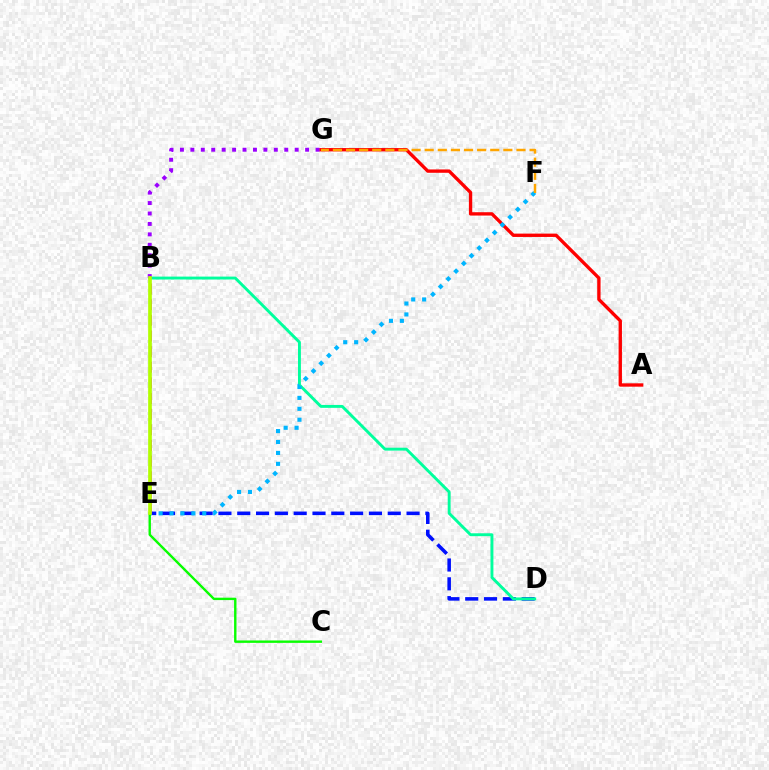{('D', 'E'): [{'color': '#0010ff', 'line_style': 'dashed', 'thickness': 2.56}], ('B', 'D'): [{'color': '#00ff9d', 'line_style': 'solid', 'thickness': 2.09}], ('A', 'G'): [{'color': '#ff0000', 'line_style': 'solid', 'thickness': 2.41}], ('B', 'G'): [{'color': '#9b00ff', 'line_style': 'dotted', 'thickness': 2.83}], ('E', 'F'): [{'color': '#00b5ff', 'line_style': 'dotted', 'thickness': 2.97}], ('F', 'G'): [{'color': '#ffa500', 'line_style': 'dashed', 'thickness': 1.78}], ('B', 'E'): [{'color': '#ff00bd', 'line_style': 'dashed', 'thickness': 2.13}, {'color': '#b3ff00', 'line_style': 'solid', 'thickness': 2.65}], ('C', 'E'): [{'color': '#08ff00', 'line_style': 'solid', 'thickness': 1.72}]}